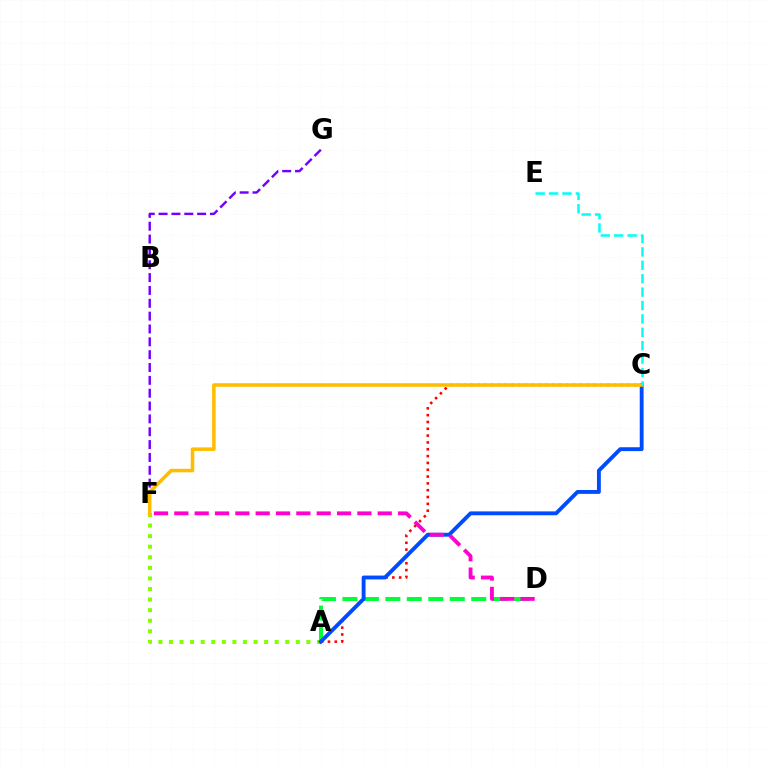{('A', 'F'): [{'color': '#84ff00', 'line_style': 'dotted', 'thickness': 2.87}], ('A', 'C'): [{'color': '#ff0000', 'line_style': 'dotted', 'thickness': 1.85}, {'color': '#004bff', 'line_style': 'solid', 'thickness': 2.79}], ('A', 'D'): [{'color': '#00ff39', 'line_style': 'dashed', 'thickness': 2.92}], ('F', 'G'): [{'color': '#7200ff', 'line_style': 'dashed', 'thickness': 1.75}], ('C', 'F'): [{'color': '#ffbd00', 'line_style': 'solid', 'thickness': 2.55}], ('D', 'F'): [{'color': '#ff00cf', 'line_style': 'dashed', 'thickness': 2.76}], ('C', 'E'): [{'color': '#00fff6', 'line_style': 'dashed', 'thickness': 1.82}]}